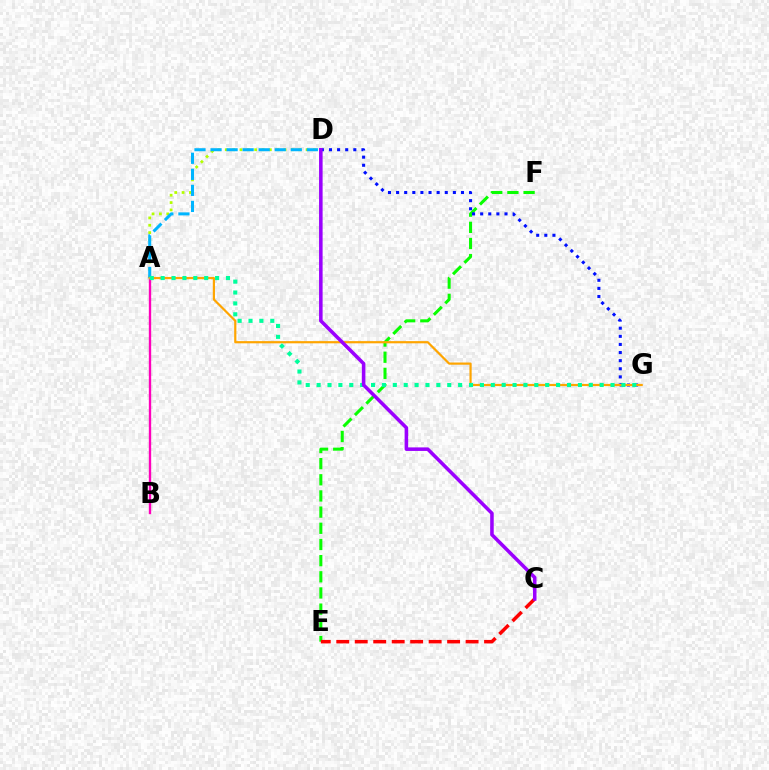{('A', 'D'): [{'color': '#b3ff00', 'line_style': 'dotted', 'thickness': 2.0}, {'color': '#00b5ff', 'line_style': 'dashed', 'thickness': 2.18}], ('A', 'B'): [{'color': '#ff00bd', 'line_style': 'solid', 'thickness': 1.7}], ('E', 'F'): [{'color': '#08ff00', 'line_style': 'dashed', 'thickness': 2.2}], ('C', 'E'): [{'color': '#ff0000', 'line_style': 'dashed', 'thickness': 2.51}], ('D', 'G'): [{'color': '#0010ff', 'line_style': 'dotted', 'thickness': 2.2}], ('A', 'G'): [{'color': '#ffa500', 'line_style': 'solid', 'thickness': 1.58}, {'color': '#00ff9d', 'line_style': 'dotted', 'thickness': 2.96}], ('C', 'D'): [{'color': '#9b00ff', 'line_style': 'solid', 'thickness': 2.55}]}